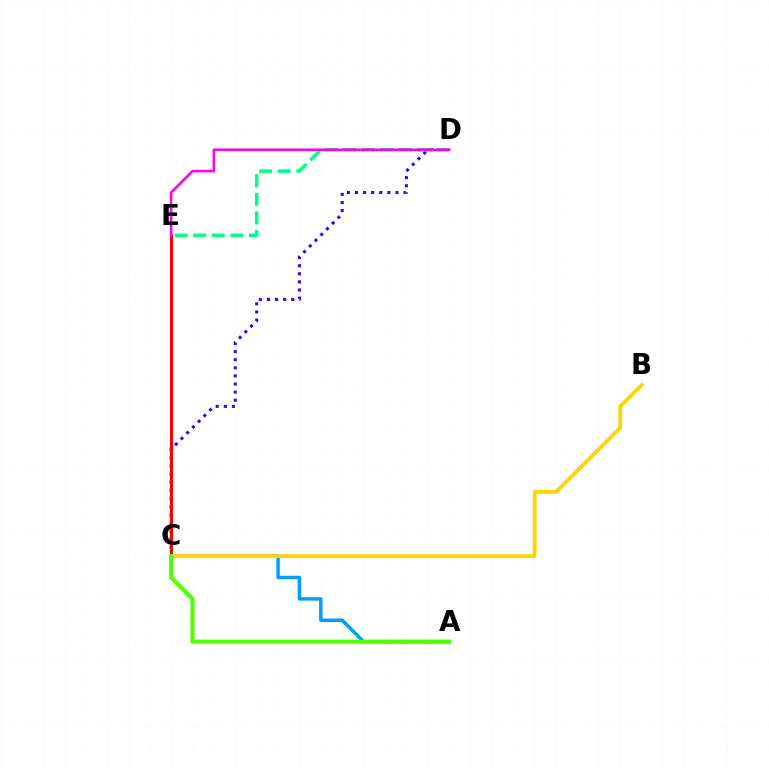{('C', 'D'): [{'color': '#3700ff', 'line_style': 'dotted', 'thickness': 2.2}], ('D', 'E'): [{'color': '#00ff86', 'line_style': 'dashed', 'thickness': 2.53}, {'color': '#ff00ed', 'line_style': 'solid', 'thickness': 1.84}], ('C', 'E'): [{'color': '#ff0000', 'line_style': 'solid', 'thickness': 2.24}], ('A', 'C'): [{'color': '#009eff', 'line_style': 'solid', 'thickness': 2.51}, {'color': '#4fff00', 'line_style': 'solid', 'thickness': 2.92}], ('B', 'C'): [{'color': '#ffd500', 'line_style': 'solid', 'thickness': 2.73}]}